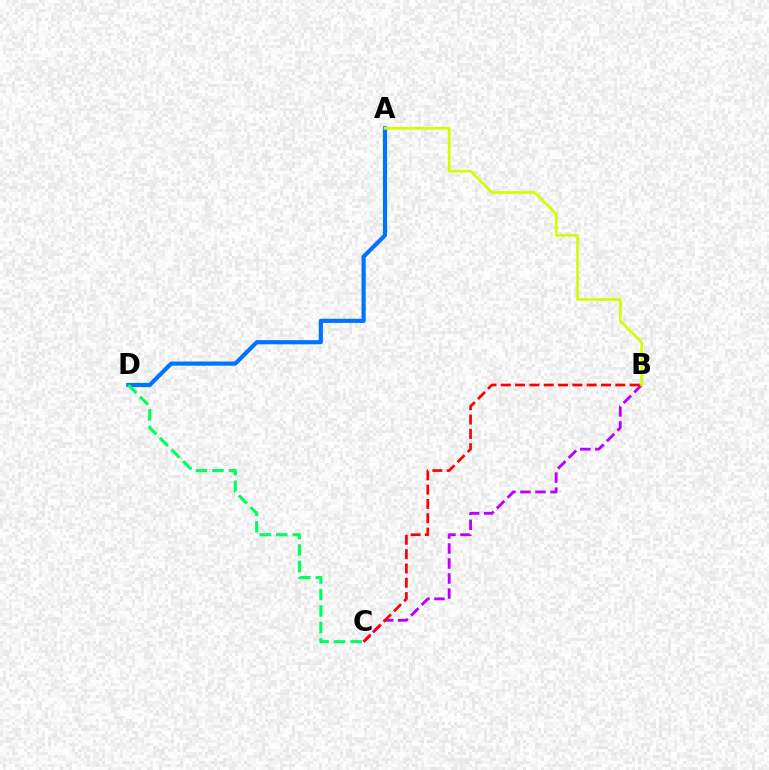{('A', 'D'): [{'color': '#0074ff', 'line_style': 'solid', 'thickness': 3.0}], ('B', 'C'): [{'color': '#b900ff', 'line_style': 'dashed', 'thickness': 2.04}, {'color': '#ff0000', 'line_style': 'dashed', 'thickness': 1.95}], ('C', 'D'): [{'color': '#00ff5c', 'line_style': 'dashed', 'thickness': 2.24}], ('A', 'B'): [{'color': '#d1ff00', 'line_style': 'solid', 'thickness': 1.94}]}